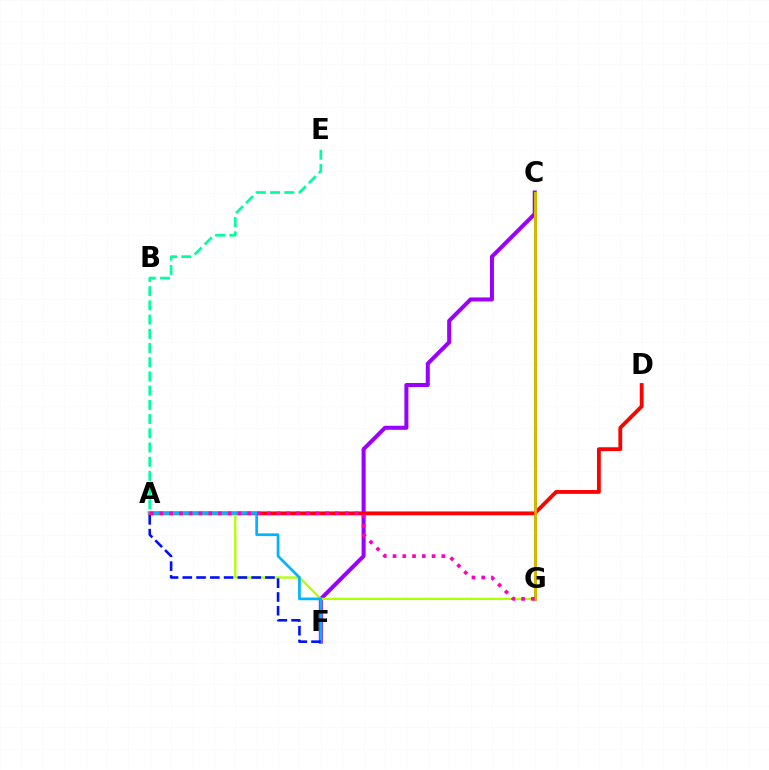{('A', 'E'): [{'color': '#00ff9d', 'line_style': 'dashed', 'thickness': 1.93}], ('C', 'F'): [{'color': '#9b00ff', 'line_style': 'solid', 'thickness': 2.9}], ('C', 'G'): [{'color': '#08ff00', 'line_style': 'solid', 'thickness': 2.14}, {'color': '#ffa500', 'line_style': 'solid', 'thickness': 1.88}], ('A', 'D'): [{'color': '#ff0000', 'line_style': 'solid', 'thickness': 2.74}], ('A', 'G'): [{'color': '#b3ff00', 'line_style': 'solid', 'thickness': 1.66}, {'color': '#ff00bd', 'line_style': 'dotted', 'thickness': 2.65}], ('A', 'F'): [{'color': '#00b5ff', 'line_style': 'solid', 'thickness': 1.96}, {'color': '#0010ff', 'line_style': 'dashed', 'thickness': 1.87}]}